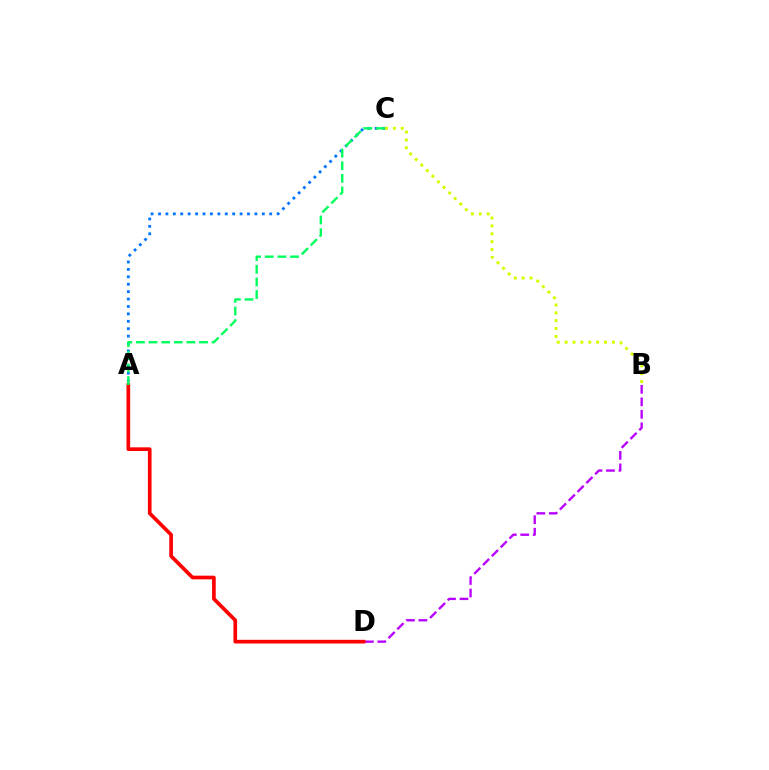{('A', 'C'): [{'color': '#0074ff', 'line_style': 'dotted', 'thickness': 2.01}, {'color': '#00ff5c', 'line_style': 'dashed', 'thickness': 1.71}], ('B', 'D'): [{'color': '#b900ff', 'line_style': 'dashed', 'thickness': 1.7}], ('B', 'C'): [{'color': '#d1ff00', 'line_style': 'dotted', 'thickness': 2.14}], ('A', 'D'): [{'color': '#ff0000', 'line_style': 'solid', 'thickness': 2.65}]}